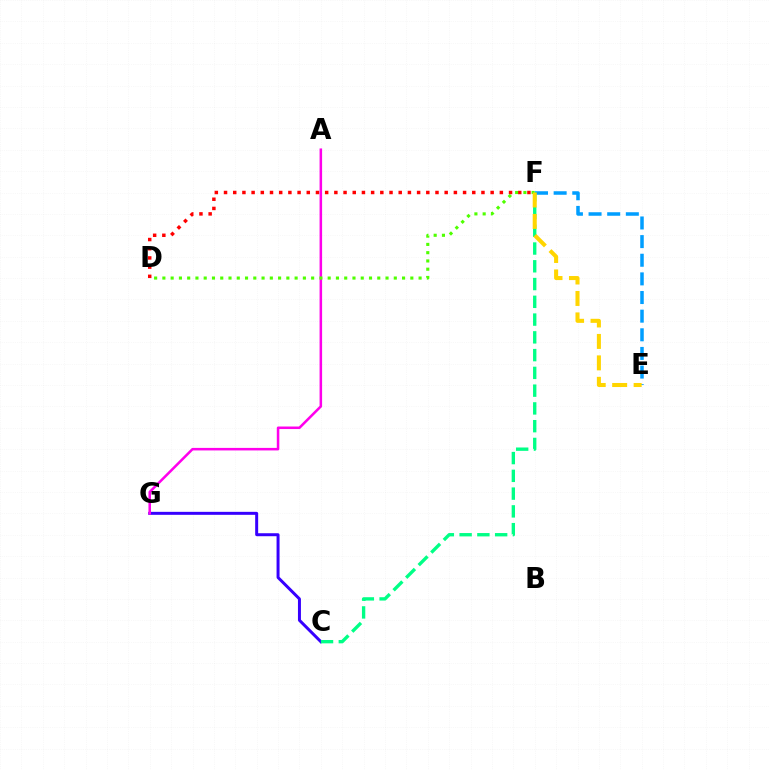{('C', 'G'): [{'color': '#3700ff', 'line_style': 'solid', 'thickness': 2.15}], ('A', 'G'): [{'color': '#ff00ed', 'line_style': 'solid', 'thickness': 1.83}], ('D', 'F'): [{'color': '#ff0000', 'line_style': 'dotted', 'thickness': 2.5}, {'color': '#4fff00', 'line_style': 'dotted', 'thickness': 2.25}], ('E', 'F'): [{'color': '#009eff', 'line_style': 'dashed', 'thickness': 2.53}, {'color': '#ffd500', 'line_style': 'dashed', 'thickness': 2.91}], ('C', 'F'): [{'color': '#00ff86', 'line_style': 'dashed', 'thickness': 2.41}]}